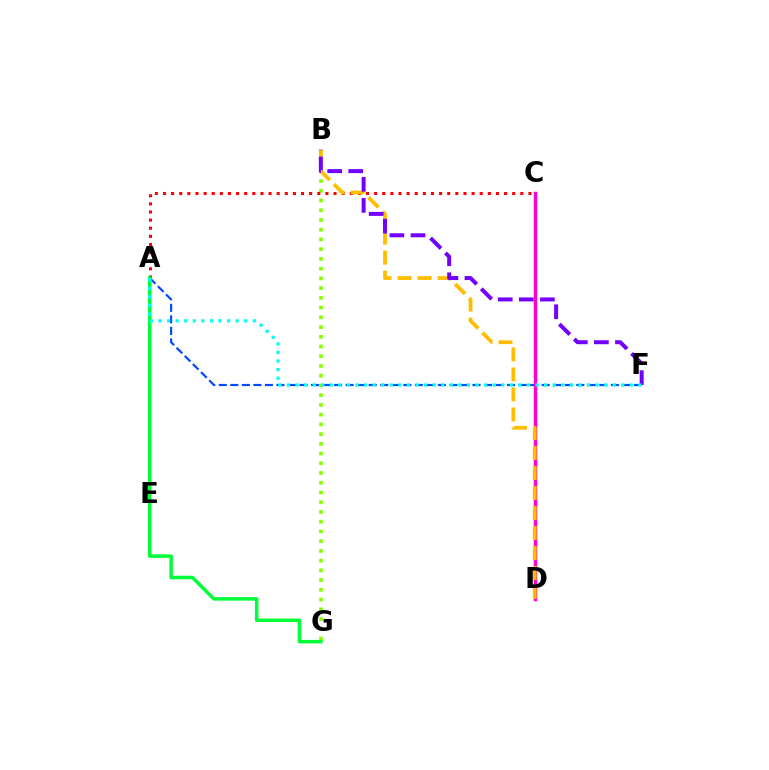{('A', 'F'): [{'color': '#004bff', 'line_style': 'dashed', 'thickness': 1.57}, {'color': '#00fff6', 'line_style': 'dotted', 'thickness': 2.33}], ('B', 'G'): [{'color': '#84ff00', 'line_style': 'dotted', 'thickness': 2.64}], ('C', 'D'): [{'color': '#ff00cf', 'line_style': 'solid', 'thickness': 2.51}], ('A', 'C'): [{'color': '#ff0000', 'line_style': 'dotted', 'thickness': 2.21}], ('B', 'D'): [{'color': '#ffbd00', 'line_style': 'dashed', 'thickness': 2.72}], ('B', 'F'): [{'color': '#7200ff', 'line_style': 'dashed', 'thickness': 2.86}], ('A', 'G'): [{'color': '#00ff39', 'line_style': 'solid', 'thickness': 2.53}]}